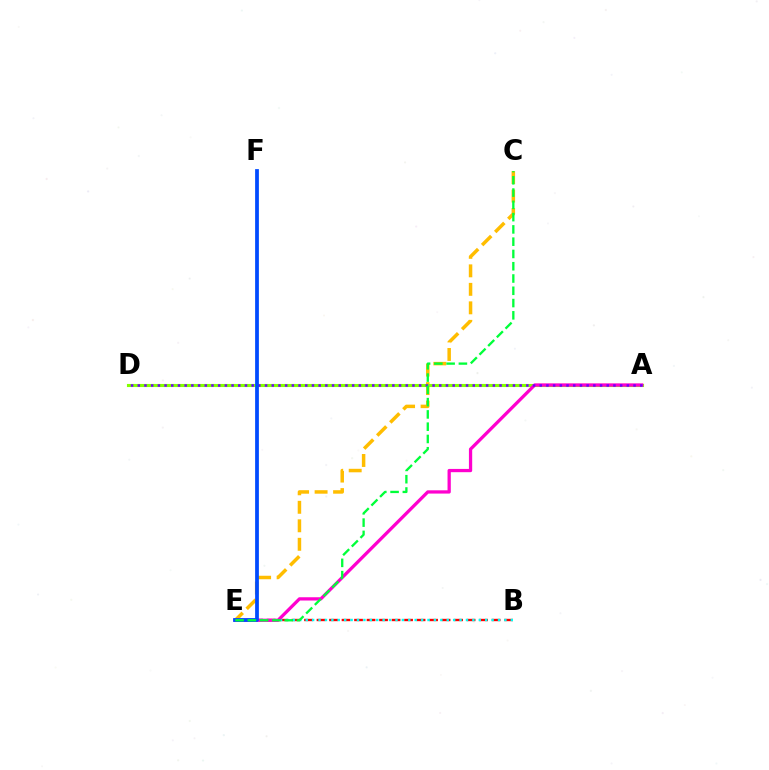{('B', 'E'): [{'color': '#ff0000', 'line_style': 'dashed', 'thickness': 1.7}, {'color': '#00fff6', 'line_style': 'dotted', 'thickness': 1.74}], ('C', 'E'): [{'color': '#ffbd00', 'line_style': 'dashed', 'thickness': 2.51}, {'color': '#00ff39', 'line_style': 'dashed', 'thickness': 1.67}], ('A', 'D'): [{'color': '#84ff00', 'line_style': 'solid', 'thickness': 2.23}, {'color': '#7200ff', 'line_style': 'dotted', 'thickness': 1.82}], ('A', 'E'): [{'color': '#ff00cf', 'line_style': 'solid', 'thickness': 2.35}], ('E', 'F'): [{'color': '#004bff', 'line_style': 'solid', 'thickness': 2.71}]}